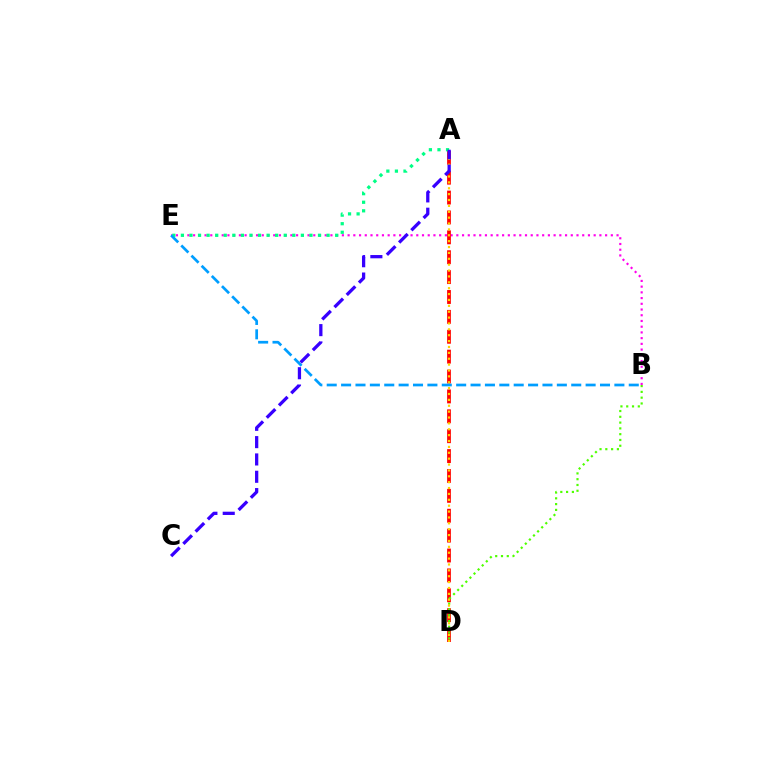{('B', 'E'): [{'color': '#ff00ed', 'line_style': 'dotted', 'thickness': 1.55}, {'color': '#009eff', 'line_style': 'dashed', 'thickness': 1.95}], ('A', 'D'): [{'color': '#ff0000', 'line_style': 'dashed', 'thickness': 2.7}, {'color': '#ffd500', 'line_style': 'dotted', 'thickness': 1.6}], ('A', 'E'): [{'color': '#00ff86', 'line_style': 'dotted', 'thickness': 2.33}], ('B', 'D'): [{'color': '#4fff00', 'line_style': 'dotted', 'thickness': 1.57}], ('A', 'C'): [{'color': '#3700ff', 'line_style': 'dashed', 'thickness': 2.35}]}